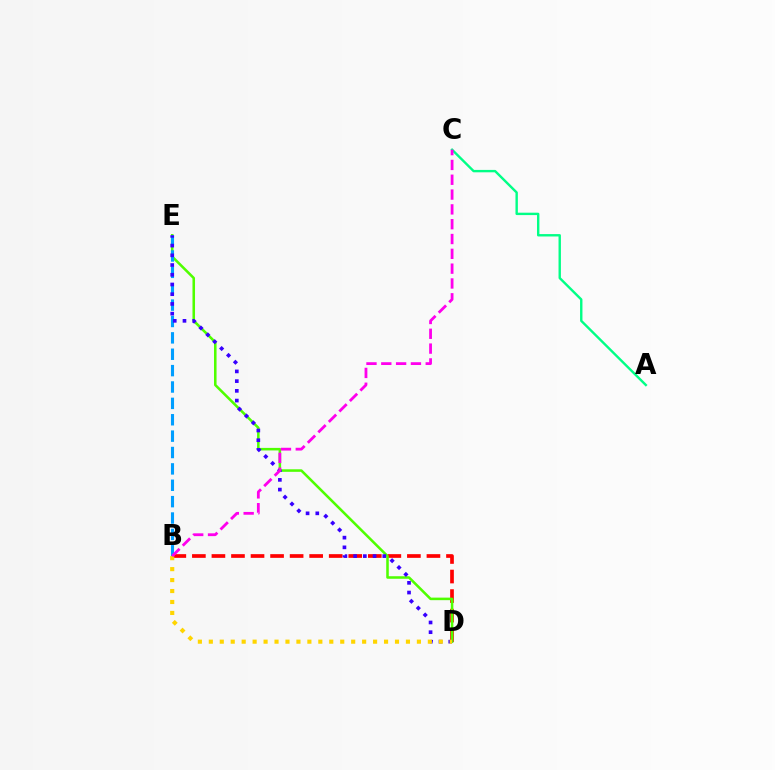{('B', 'D'): [{'color': '#ff0000', 'line_style': 'dashed', 'thickness': 2.66}, {'color': '#ffd500', 'line_style': 'dotted', 'thickness': 2.98}], ('D', 'E'): [{'color': '#4fff00', 'line_style': 'solid', 'thickness': 1.83}, {'color': '#3700ff', 'line_style': 'dotted', 'thickness': 2.64}], ('B', 'E'): [{'color': '#009eff', 'line_style': 'dashed', 'thickness': 2.22}], ('A', 'C'): [{'color': '#00ff86', 'line_style': 'solid', 'thickness': 1.72}], ('B', 'C'): [{'color': '#ff00ed', 'line_style': 'dashed', 'thickness': 2.01}]}